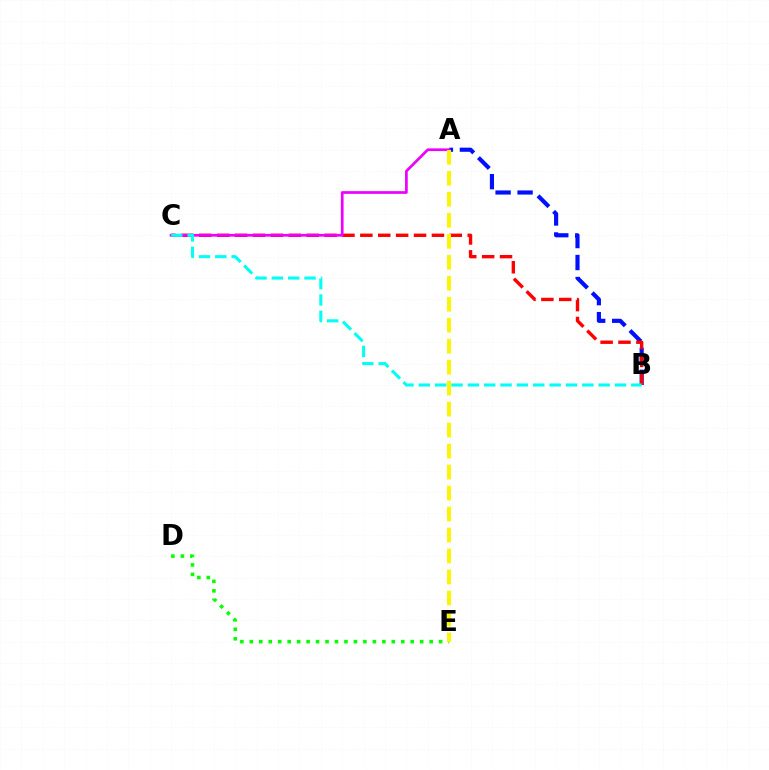{('A', 'B'): [{'color': '#0010ff', 'line_style': 'dashed', 'thickness': 2.99}], ('B', 'C'): [{'color': '#ff0000', 'line_style': 'dashed', 'thickness': 2.43}, {'color': '#00fff6', 'line_style': 'dashed', 'thickness': 2.22}], ('A', 'C'): [{'color': '#ee00ff', 'line_style': 'solid', 'thickness': 1.95}], ('D', 'E'): [{'color': '#08ff00', 'line_style': 'dotted', 'thickness': 2.57}], ('A', 'E'): [{'color': '#fcf500', 'line_style': 'dashed', 'thickness': 2.85}]}